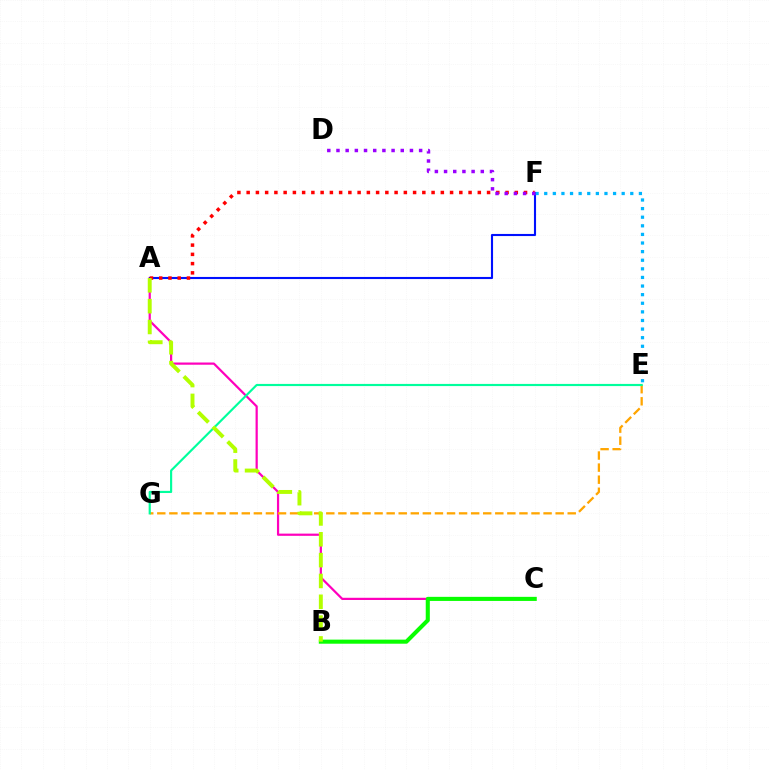{('A', 'C'): [{'color': '#ff00bd', 'line_style': 'solid', 'thickness': 1.59}], ('E', 'G'): [{'color': '#ffa500', 'line_style': 'dashed', 'thickness': 1.64}, {'color': '#00ff9d', 'line_style': 'solid', 'thickness': 1.56}], ('A', 'F'): [{'color': '#0010ff', 'line_style': 'solid', 'thickness': 1.52}, {'color': '#ff0000', 'line_style': 'dotted', 'thickness': 2.51}], ('E', 'F'): [{'color': '#00b5ff', 'line_style': 'dotted', 'thickness': 2.34}], ('B', 'C'): [{'color': '#08ff00', 'line_style': 'solid', 'thickness': 2.94}], ('D', 'F'): [{'color': '#9b00ff', 'line_style': 'dotted', 'thickness': 2.5}], ('A', 'B'): [{'color': '#b3ff00', 'line_style': 'dashed', 'thickness': 2.83}]}